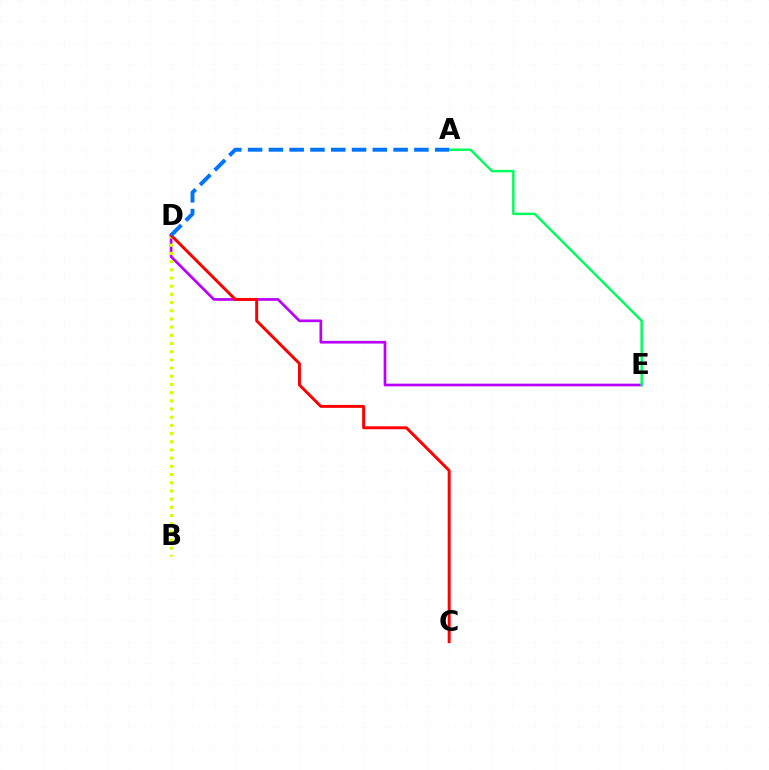{('D', 'E'): [{'color': '#b900ff', 'line_style': 'solid', 'thickness': 1.94}], ('B', 'D'): [{'color': '#d1ff00', 'line_style': 'dotted', 'thickness': 2.23}], ('C', 'D'): [{'color': '#ff0000', 'line_style': 'solid', 'thickness': 2.12}], ('A', 'E'): [{'color': '#00ff5c', 'line_style': 'solid', 'thickness': 1.76}], ('A', 'D'): [{'color': '#0074ff', 'line_style': 'dashed', 'thickness': 2.82}]}